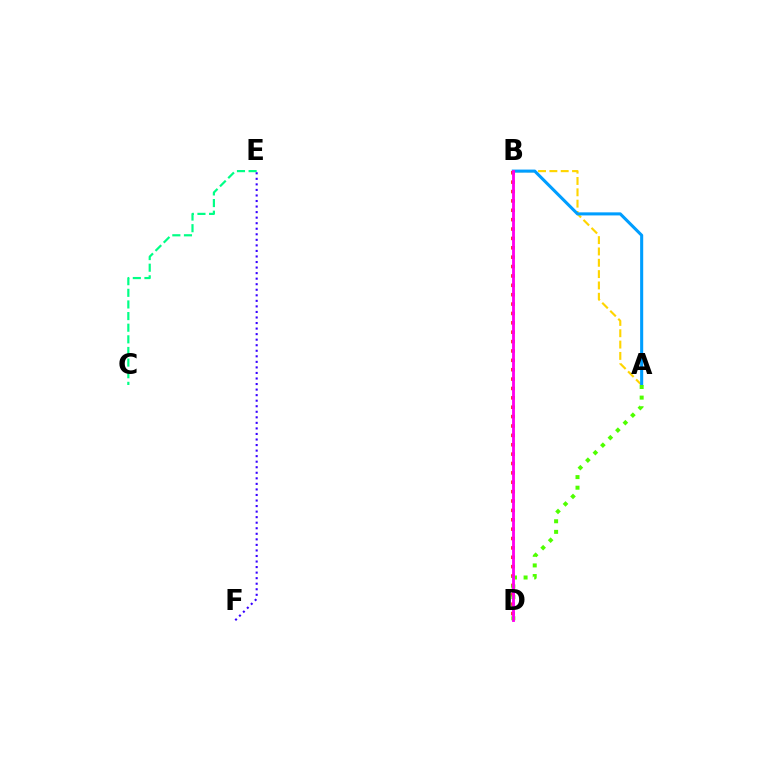{('A', 'B'): [{'color': '#ffd500', 'line_style': 'dashed', 'thickness': 1.54}, {'color': '#009eff', 'line_style': 'solid', 'thickness': 2.21}], ('C', 'E'): [{'color': '#00ff86', 'line_style': 'dashed', 'thickness': 1.58}], ('B', 'D'): [{'color': '#ff0000', 'line_style': 'dotted', 'thickness': 2.55}, {'color': '#ff00ed', 'line_style': 'solid', 'thickness': 2.06}], ('A', 'D'): [{'color': '#4fff00', 'line_style': 'dotted', 'thickness': 2.88}], ('E', 'F'): [{'color': '#3700ff', 'line_style': 'dotted', 'thickness': 1.51}]}